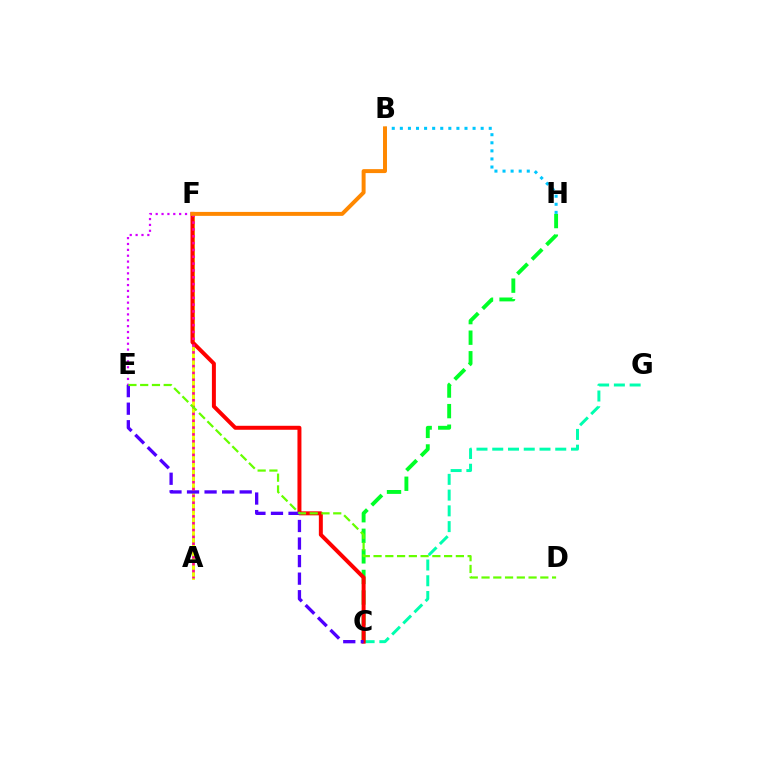{('A', 'F'): [{'color': '#003fff', 'line_style': 'dashed', 'thickness': 2.17}, {'color': '#eeff00', 'line_style': 'solid', 'thickness': 2.08}, {'color': '#ff00a0', 'line_style': 'dotted', 'thickness': 1.86}], ('E', 'F'): [{'color': '#d600ff', 'line_style': 'dotted', 'thickness': 1.59}], ('C', 'G'): [{'color': '#00ffaf', 'line_style': 'dashed', 'thickness': 2.14}], ('C', 'H'): [{'color': '#00ff27', 'line_style': 'dashed', 'thickness': 2.79}], ('B', 'H'): [{'color': '#00c7ff', 'line_style': 'dotted', 'thickness': 2.2}], ('C', 'F'): [{'color': '#ff0000', 'line_style': 'solid', 'thickness': 2.86}], ('C', 'E'): [{'color': '#4f00ff', 'line_style': 'dashed', 'thickness': 2.39}], ('D', 'E'): [{'color': '#66ff00', 'line_style': 'dashed', 'thickness': 1.6}], ('B', 'F'): [{'color': '#ff8800', 'line_style': 'solid', 'thickness': 2.85}]}